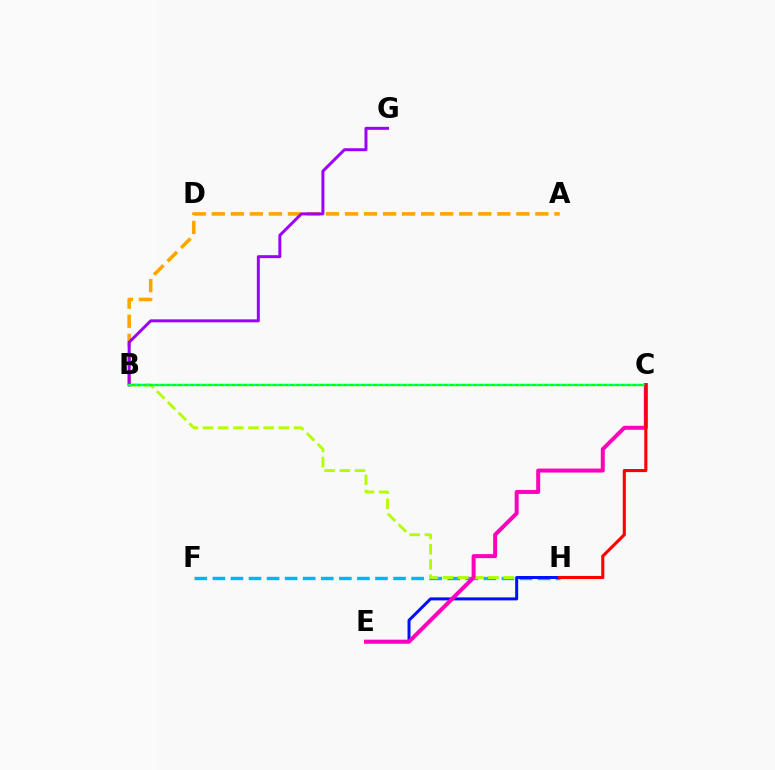{('F', 'H'): [{'color': '#00b5ff', 'line_style': 'dashed', 'thickness': 2.45}], ('B', 'H'): [{'color': '#b3ff00', 'line_style': 'dashed', 'thickness': 2.06}], ('A', 'B'): [{'color': '#ffa500', 'line_style': 'dashed', 'thickness': 2.59}], ('B', 'G'): [{'color': '#9b00ff', 'line_style': 'solid', 'thickness': 2.14}], ('E', 'H'): [{'color': '#0010ff', 'line_style': 'solid', 'thickness': 2.16}], ('B', 'C'): [{'color': '#08ff00', 'line_style': 'solid', 'thickness': 1.71}, {'color': '#00ff9d', 'line_style': 'dotted', 'thickness': 1.6}], ('C', 'E'): [{'color': '#ff00bd', 'line_style': 'solid', 'thickness': 2.88}], ('C', 'H'): [{'color': '#ff0000', 'line_style': 'solid', 'thickness': 2.23}]}